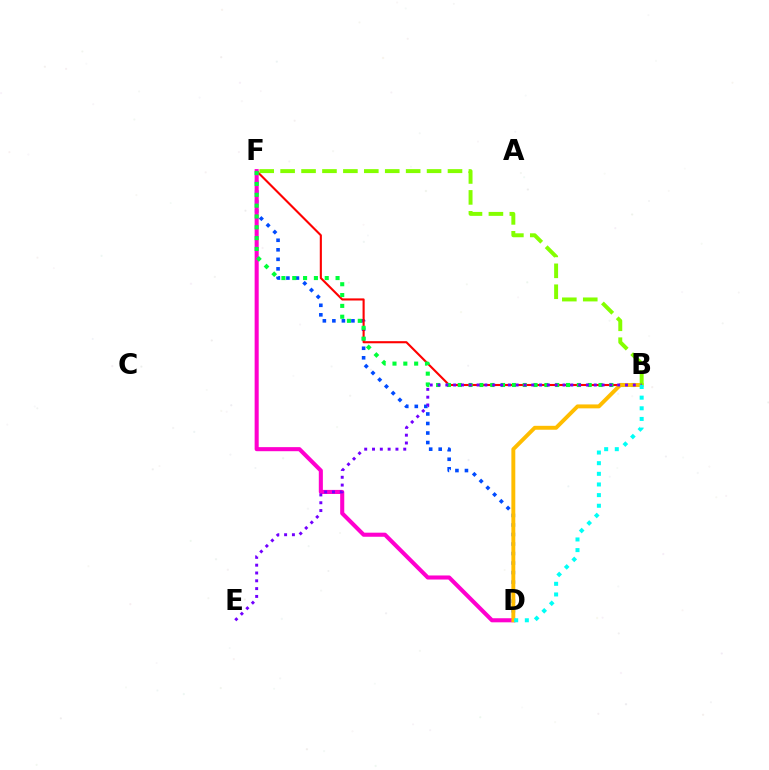{('D', 'F'): [{'color': '#004bff', 'line_style': 'dotted', 'thickness': 2.59}, {'color': '#ff00cf', 'line_style': 'solid', 'thickness': 2.93}], ('B', 'F'): [{'color': '#ff0000', 'line_style': 'solid', 'thickness': 1.52}, {'color': '#00ff39', 'line_style': 'dotted', 'thickness': 2.94}, {'color': '#84ff00', 'line_style': 'dashed', 'thickness': 2.84}], ('B', 'D'): [{'color': '#ffbd00', 'line_style': 'solid', 'thickness': 2.82}, {'color': '#00fff6', 'line_style': 'dotted', 'thickness': 2.89}], ('B', 'E'): [{'color': '#7200ff', 'line_style': 'dotted', 'thickness': 2.12}]}